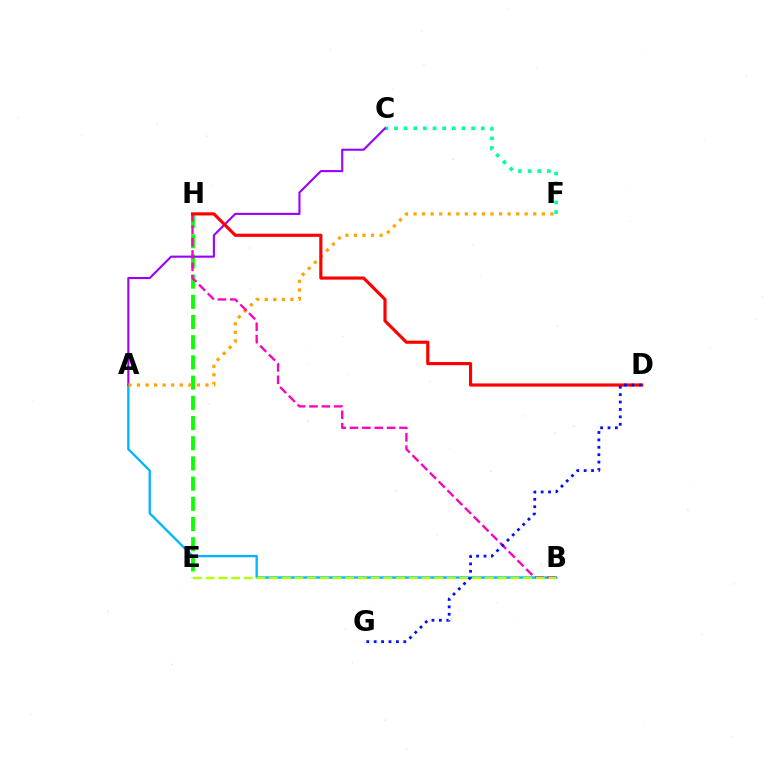{('C', 'F'): [{'color': '#00ff9d', 'line_style': 'dotted', 'thickness': 2.62}], ('A', 'B'): [{'color': '#00b5ff', 'line_style': 'solid', 'thickness': 1.68}], ('E', 'H'): [{'color': '#08ff00', 'line_style': 'dashed', 'thickness': 2.74}], ('A', 'C'): [{'color': '#9b00ff', 'line_style': 'solid', 'thickness': 1.52}], ('A', 'F'): [{'color': '#ffa500', 'line_style': 'dotted', 'thickness': 2.32}], ('B', 'H'): [{'color': '#ff00bd', 'line_style': 'dashed', 'thickness': 1.68}], ('D', 'H'): [{'color': '#ff0000', 'line_style': 'solid', 'thickness': 2.27}], ('B', 'E'): [{'color': '#b3ff00', 'line_style': 'dashed', 'thickness': 1.72}], ('D', 'G'): [{'color': '#0010ff', 'line_style': 'dotted', 'thickness': 2.01}]}